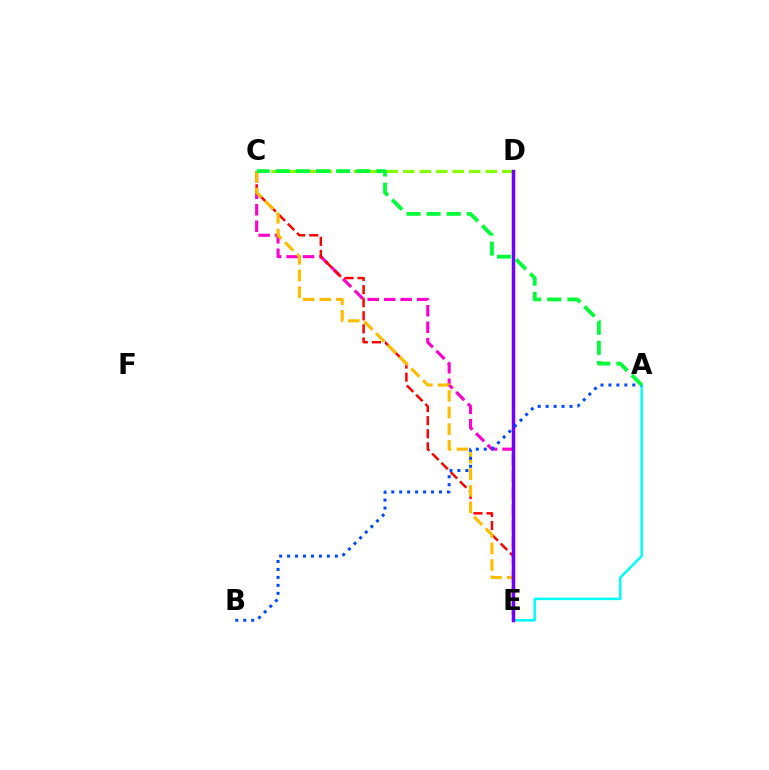{('C', 'E'): [{'color': '#ff00cf', 'line_style': 'dashed', 'thickness': 2.24}, {'color': '#ff0000', 'line_style': 'dashed', 'thickness': 1.78}, {'color': '#ffbd00', 'line_style': 'dashed', 'thickness': 2.26}], ('A', 'E'): [{'color': '#00fff6', 'line_style': 'solid', 'thickness': 1.81}], ('C', 'D'): [{'color': '#84ff00', 'line_style': 'dashed', 'thickness': 2.24}], ('D', 'E'): [{'color': '#7200ff', 'line_style': 'solid', 'thickness': 2.51}], ('A', 'B'): [{'color': '#004bff', 'line_style': 'dotted', 'thickness': 2.16}], ('A', 'C'): [{'color': '#00ff39', 'line_style': 'dashed', 'thickness': 2.73}]}